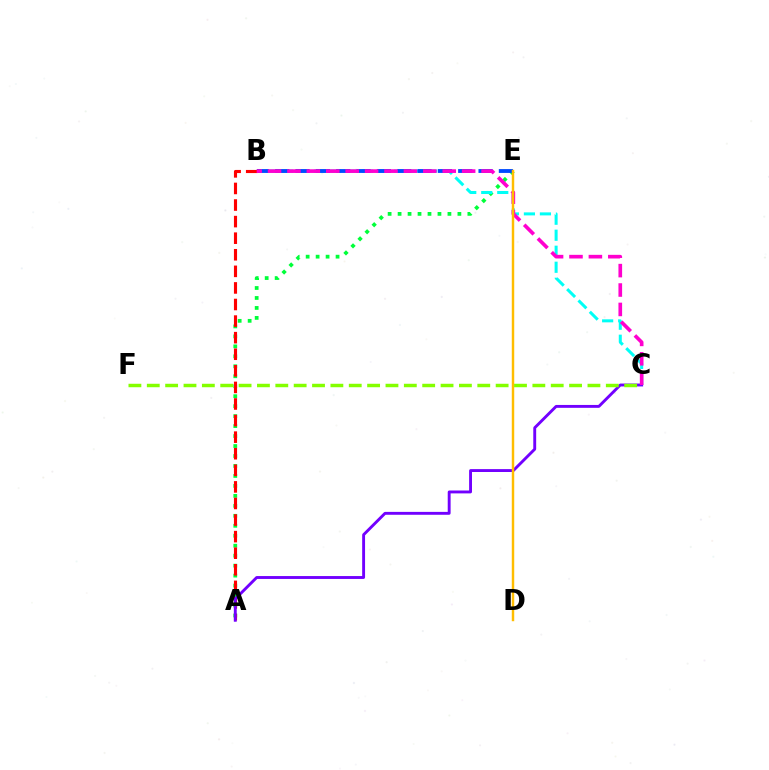{('A', 'E'): [{'color': '#00ff39', 'line_style': 'dotted', 'thickness': 2.71}], ('B', 'C'): [{'color': '#00fff6', 'line_style': 'dashed', 'thickness': 2.18}, {'color': '#ff00cf', 'line_style': 'dashed', 'thickness': 2.64}], ('A', 'B'): [{'color': '#ff0000', 'line_style': 'dashed', 'thickness': 2.25}], ('A', 'C'): [{'color': '#7200ff', 'line_style': 'solid', 'thickness': 2.08}], ('B', 'E'): [{'color': '#004bff', 'line_style': 'dashed', 'thickness': 2.76}], ('D', 'E'): [{'color': '#ffbd00', 'line_style': 'solid', 'thickness': 1.76}], ('C', 'F'): [{'color': '#84ff00', 'line_style': 'dashed', 'thickness': 2.49}]}